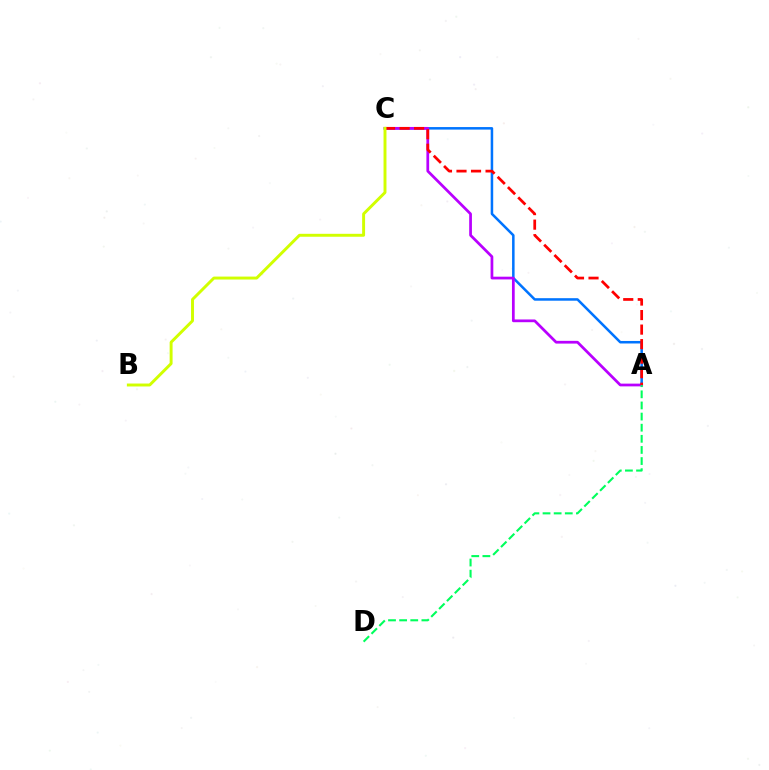{('A', 'C'): [{'color': '#0074ff', 'line_style': 'solid', 'thickness': 1.82}, {'color': '#b900ff', 'line_style': 'solid', 'thickness': 1.97}, {'color': '#ff0000', 'line_style': 'dashed', 'thickness': 1.97}], ('B', 'C'): [{'color': '#d1ff00', 'line_style': 'solid', 'thickness': 2.11}], ('A', 'D'): [{'color': '#00ff5c', 'line_style': 'dashed', 'thickness': 1.51}]}